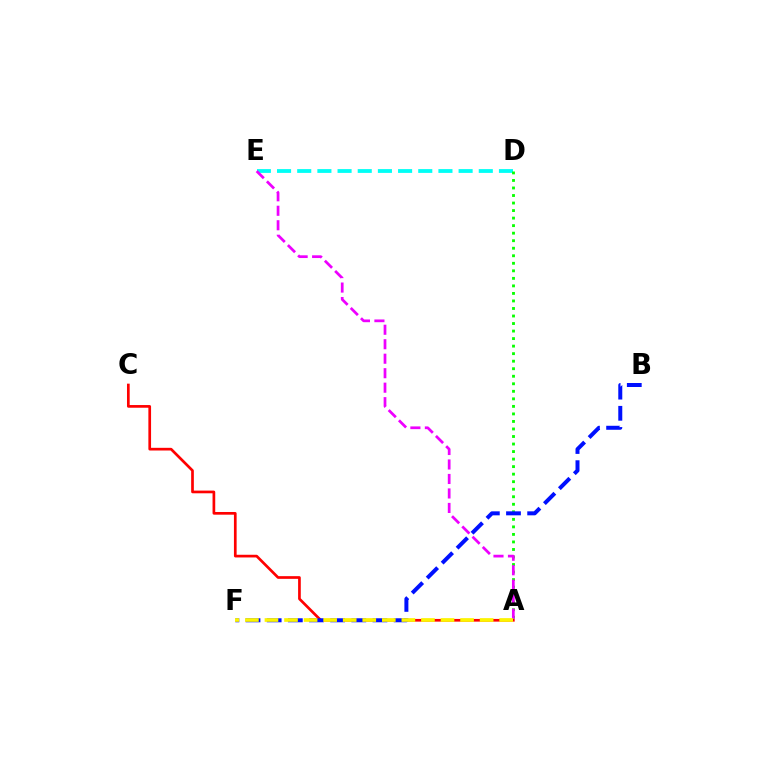{('A', 'C'): [{'color': '#ff0000', 'line_style': 'solid', 'thickness': 1.94}], ('D', 'E'): [{'color': '#00fff6', 'line_style': 'dashed', 'thickness': 2.74}], ('A', 'D'): [{'color': '#08ff00', 'line_style': 'dotted', 'thickness': 2.05}], ('B', 'F'): [{'color': '#0010ff', 'line_style': 'dashed', 'thickness': 2.87}], ('A', 'E'): [{'color': '#ee00ff', 'line_style': 'dashed', 'thickness': 1.97}], ('A', 'F'): [{'color': '#fcf500', 'line_style': 'dashed', 'thickness': 2.66}]}